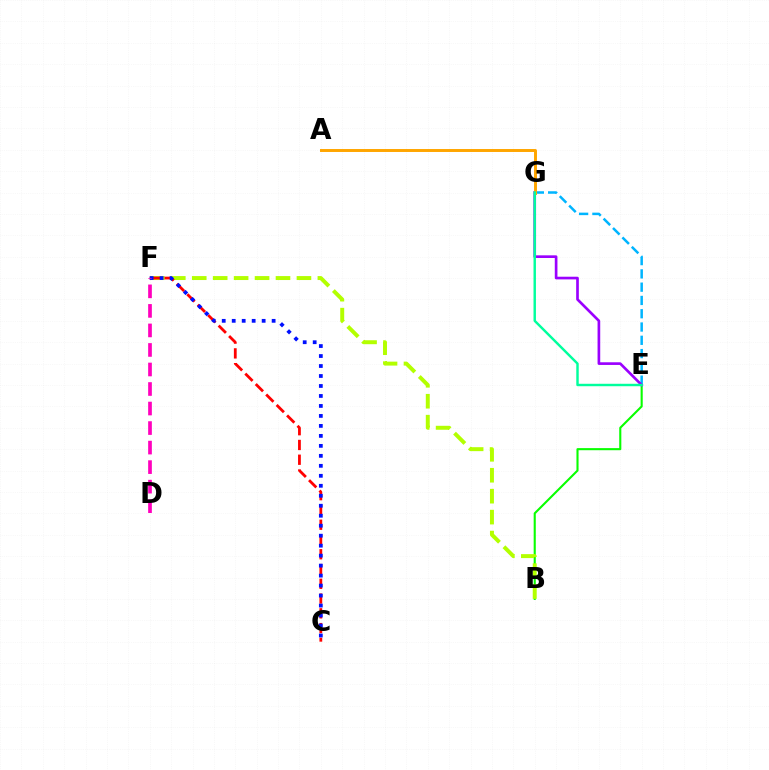{('B', 'E'): [{'color': '#08ff00', 'line_style': 'solid', 'thickness': 1.51}], ('B', 'F'): [{'color': '#b3ff00', 'line_style': 'dashed', 'thickness': 2.84}], ('C', 'F'): [{'color': '#ff0000', 'line_style': 'dashed', 'thickness': 2.01}, {'color': '#0010ff', 'line_style': 'dotted', 'thickness': 2.71}], ('E', 'G'): [{'color': '#00b5ff', 'line_style': 'dashed', 'thickness': 1.8}, {'color': '#9b00ff', 'line_style': 'solid', 'thickness': 1.92}, {'color': '#00ff9d', 'line_style': 'solid', 'thickness': 1.75}], ('A', 'G'): [{'color': '#ffa500', 'line_style': 'solid', 'thickness': 2.12}], ('D', 'F'): [{'color': '#ff00bd', 'line_style': 'dashed', 'thickness': 2.65}]}